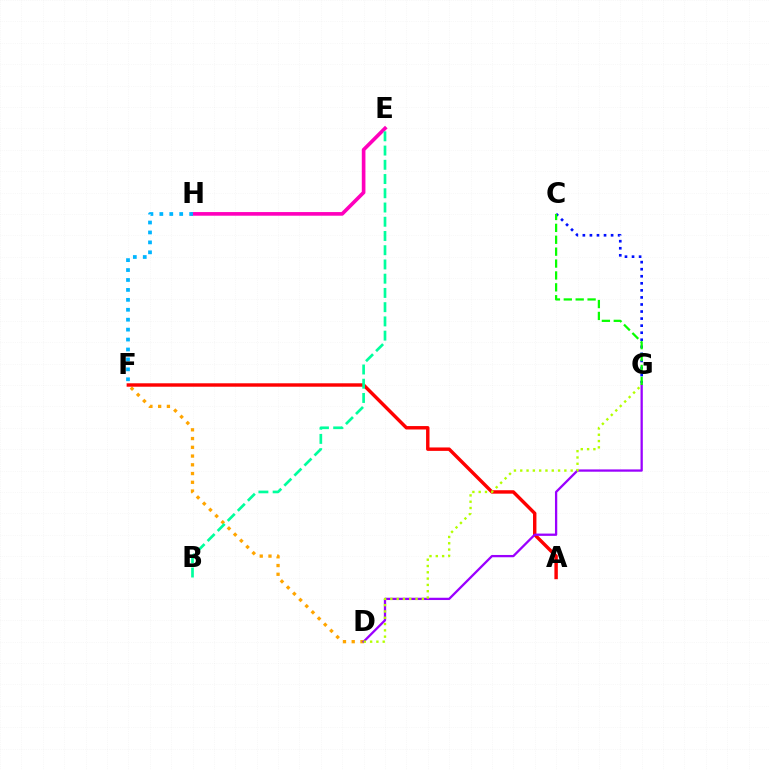{('D', 'F'): [{'color': '#ffa500', 'line_style': 'dotted', 'thickness': 2.38}], ('A', 'F'): [{'color': '#ff0000', 'line_style': 'solid', 'thickness': 2.47}], ('E', 'H'): [{'color': '#ff00bd', 'line_style': 'solid', 'thickness': 2.62}], ('B', 'E'): [{'color': '#00ff9d', 'line_style': 'dashed', 'thickness': 1.93}], ('C', 'G'): [{'color': '#0010ff', 'line_style': 'dotted', 'thickness': 1.92}, {'color': '#08ff00', 'line_style': 'dashed', 'thickness': 1.62}], ('D', 'G'): [{'color': '#9b00ff', 'line_style': 'solid', 'thickness': 1.65}, {'color': '#b3ff00', 'line_style': 'dotted', 'thickness': 1.71}], ('F', 'H'): [{'color': '#00b5ff', 'line_style': 'dotted', 'thickness': 2.7}]}